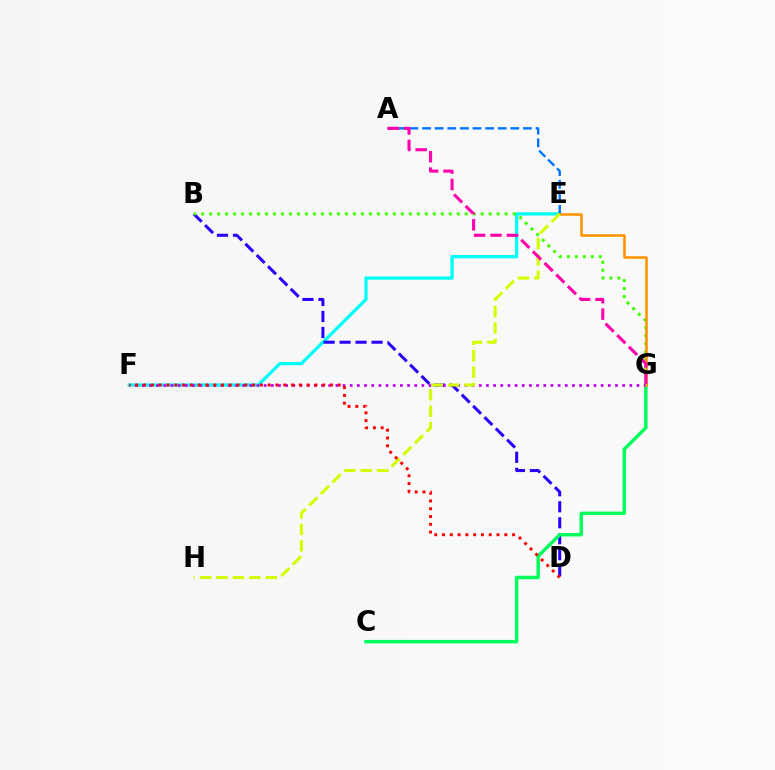{('E', 'F'): [{'color': '#00fff6', 'line_style': 'solid', 'thickness': 2.37}], ('A', 'E'): [{'color': '#0074ff', 'line_style': 'dashed', 'thickness': 1.71}], ('B', 'D'): [{'color': '#2500ff', 'line_style': 'dashed', 'thickness': 2.17}], ('C', 'G'): [{'color': '#00ff5c', 'line_style': 'solid', 'thickness': 2.5}], ('B', 'G'): [{'color': '#3dff00', 'line_style': 'dotted', 'thickness': 2.17}], ('F', 'G'): [{'color': '#b900ff', 'line_style': 'dotted', 'thickness': 1.95}], ('E', 'G'): [{'color': '#ff9400', 'line_style': 'solid', 'thickness': 1.85}], ('E', 'H'): [{'color': '#d1ff00', 'line_style': 'dashed', 'thickness': 2.23}], ('A', 'G'): [{'color': '#ff00ac', 'line_style': 'dashed', 'thickness': 2.23}], ('D', 'F'): [{'color': '#ff0000', 'line_style': 'dotted', 'thickness': 2.12}]}